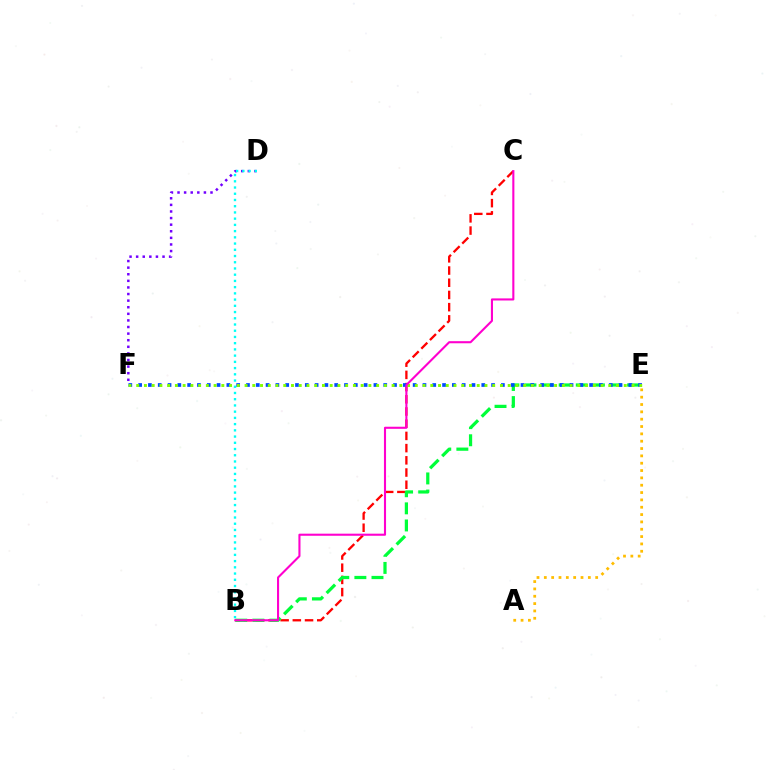{('B', 'C'): [{'color': '#ff0000', 'line_style': 'dashed', 'thickness': 1.66}, {'color': '#ff00cf', 'line_style': 'solid', 'thickness': 1.51}], ('B', 'E'): [{'color': '#00ff39', 'line_style': 'dashed', 'thickness': 2.32}], ('A', 'E'): [{'color': '#ffbd00', 'line_style': 'dotted', 'thickness': 1.99}], ('D', 'F'): [{'color': '#7200ff', 'line_style': 'dotted', 'thickness': 1.79}], ('B', 'D'): [{'color': '#00fff6', 'line_style': 'dotted', 'thickness': 1.69}], ('E', 'F'): [{'color': '#004bff', 'line_style': 'dotted', 'thickness': 2.66}, {'color': '#84ff00', 'line_style': 'dotted', 'thickness': 2.1}]}